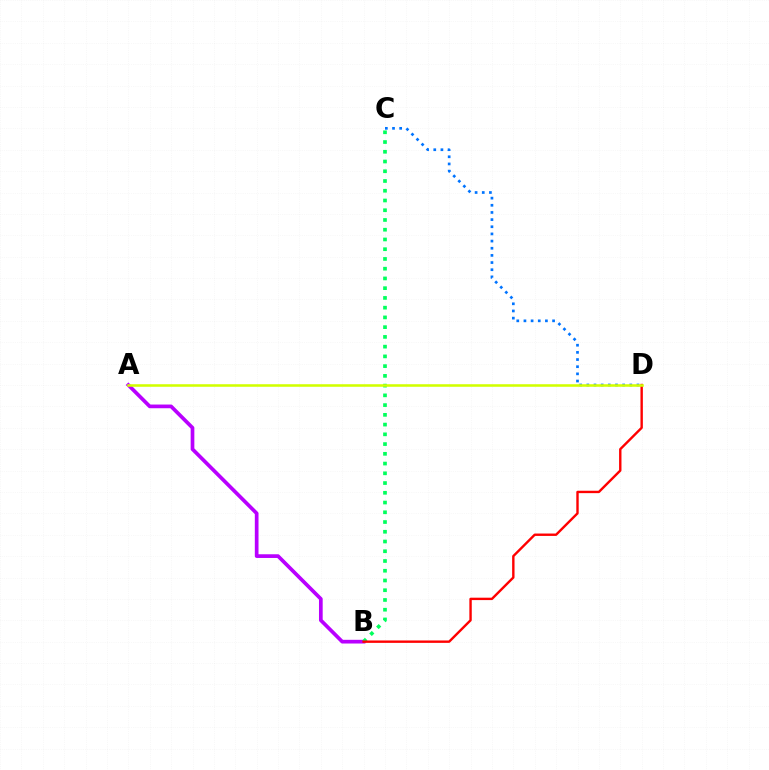{('A', 'B'): [{'color': '#b900ff', 'line_style': 'solid', 'thickness': 2.66}], ('C', 'D'): [{'color': '#0074ff', 'line_style': 'dotted', 'thickness': 1.94}], ('B', 'C'): [{'color': '#00ff5c', 'line_style': 'dotted', 'thickness': 2.65}], ('B', 'D'): [{'color': '#ff0000', 'line_style': 'solid', 'thickness': 1.72}], ('A', 'D'): [{'color': '#d1ff00', 'line_style': 'solid', 'thickness': 1.84}]}